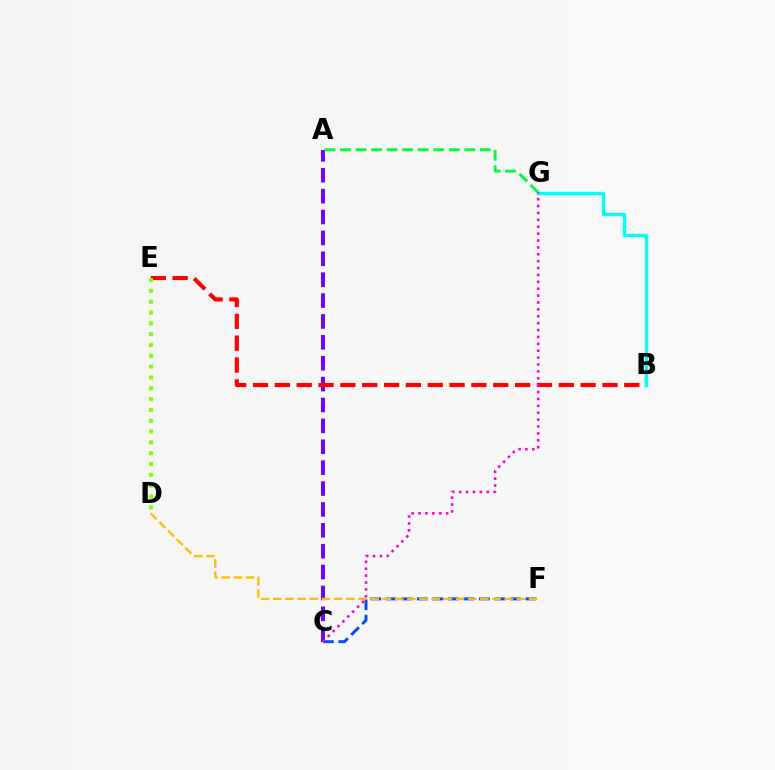{('A', 'C'): [{'color': '#7200ff', 'line_style': 'dashed', 'thickness': 2.84}], ('B', 'E'): [{'color': '#ff0000', 'line_style': 'dashed', 'thickness': 2.97}], ('B', 'G'): [{'color': '#00fff6', 'line_style': 'solid', 'thickness': 2.43}], ('D', 'E'): [{'color': '#84ff00', 'line_style': 'dotted', 'thickness': 2.94}], ('A', 'G'): [{'color': '#00ff39', 'line_style': 'dashed', 'thickness': 2.11}], ('C', 'F'): [{'color': '#004bff', 'line_style': 'dashed', 'thickness': 2.11}], ('C', 'G'): [{'color': '#ff00cf', 'line_style': 'dotted', 'thickness': 1.87}], ('D', 'F'): [{'color': '#ffbd00', 'line_style': 'dashed', 'thickness': 1.66}]}